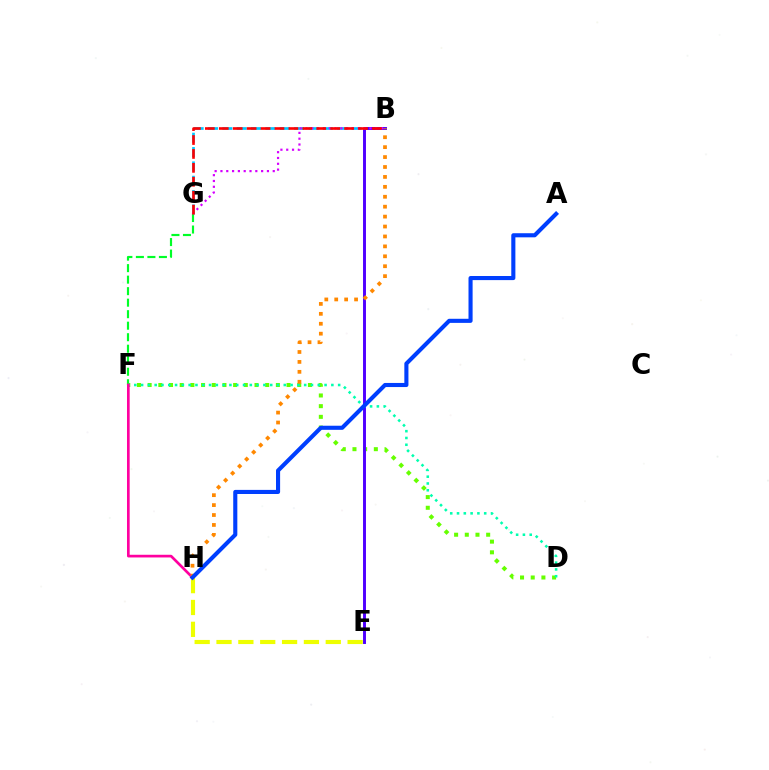{('B', 'G'): [{'color': '#00c7ff', 'line_style': 'dashed', 'thickness': 1.95}, {'color': '#d600ff', 'line_style': 'dotted', 'thickness': 1.58}, {'color': '#ff0000', 'line_style': 'dashed', 'thickness': 1.89}], ('D', 'F'): [{'color': '#66ff00', 'line_style': 'dotted', 'thickness': 2.9}, {'color': '#00ffaf', 'line_style': 'dotted', 'thickness': 1.85}], ('B', 'E'): [{'color': '#4f00ff', 'line_style': 'solid', 'thickness': 2.12}], ('F', 'G'): [{'color': '#00ff27', 'line_style': 'dashed', 'thickness': 1.56}], ('F', 'H'): [{'color': '#ff00a0', 'line_style': 'solid', 'thickness': 1.93}], ('E', 'H'): [{'color': '#eeff00', 'line_style': 'dashed', 'thickness': 2.97}], ('B', 'H'): [{'color': '#ff8800', 'line_style': 'dotted', 'thickness': 2.7}], ('A', 'H'): [{'color': '#003fff', 'line_style': 'solid', 'thickness': 2.95}]}